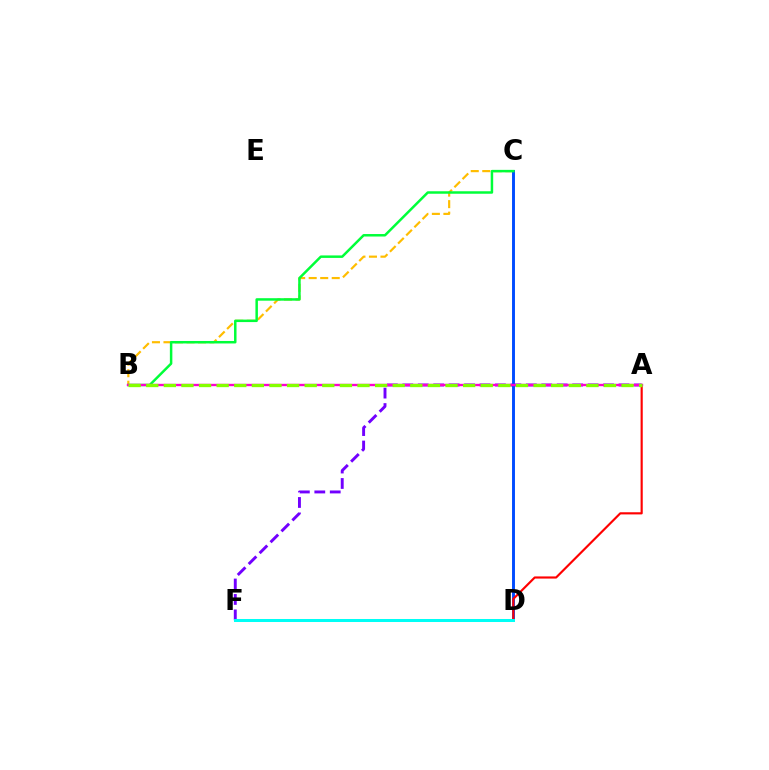{('A', 'F'): [{'color': '#7200ff', 'line_style': 'dashed', 'thickness': 2.1}], ('B', 'C'): [{'color': '#ffbd00', 'line_style': 'dashed', 'thickness': 1.57}, {'color': '#00ff39', 'line_style': 'solid', 'thickness': 1.79}], ('C', 'D'): [{'color': '#004bff', 'line_style': 'solid', 'thickness': 2.1}], ('A', 'D'): [{'color': '#ff0000', 'line_style': 'solid', 'thickness': 1.55}], ('A', 'B'): [{'color': '#ff00cf', 'line_style': 'solid', 'thickness': 1.71}, {'color': '#84ff00', 'line_style': 'dashed', 'thickness': 2.39}], ('D', 'F'): [{'color': '#00fff6', 'line_style': 'solid', 'thickness': 2.17}]}